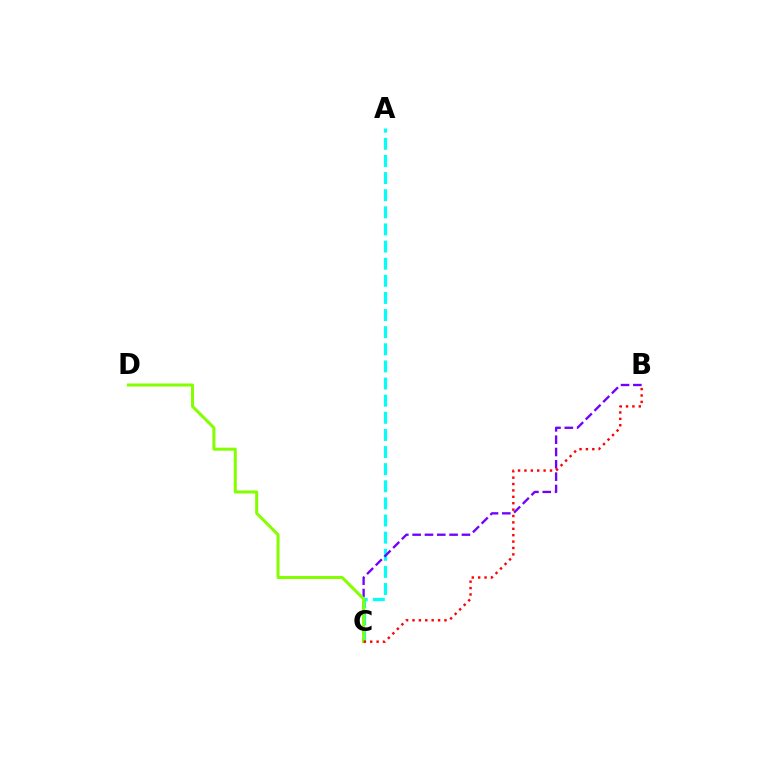{('A', 'C'): [{'color': '#00fff6', 'line_style': 'dashed', 'thickness': 2.33}], ('B', 'C'): [{'color': '#7200ff', 'line_style': 'dashed', 'thickness': 1.67}, {'color': '#ff0000', 'line_style': 'dotted', 'thickness': 1.74}], ('C', 'D'): [{'color': '#84ff00', 'line_style': 'solid', 'thickness': 2.17}]}